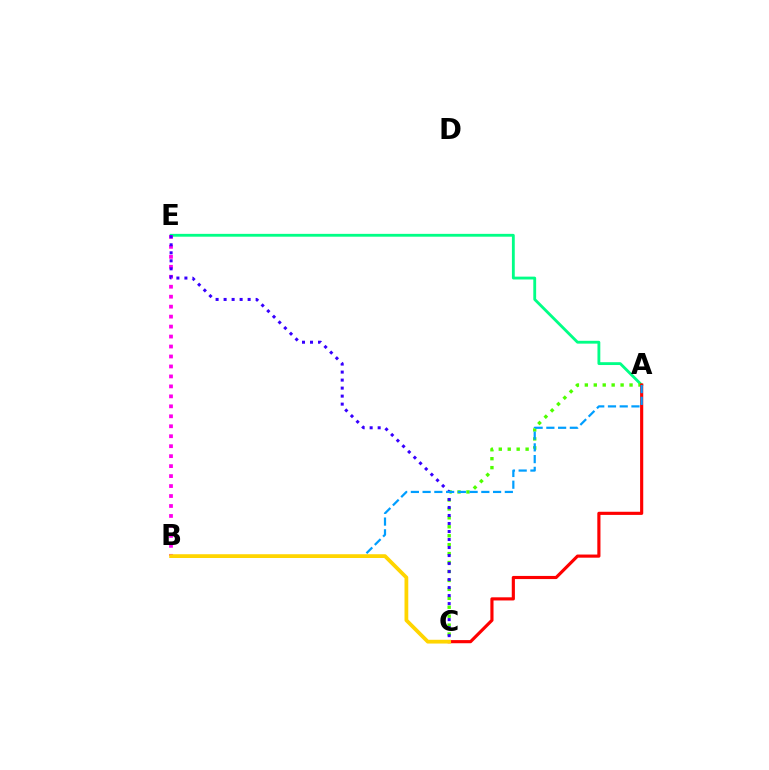{('A', 'E'): [{'color': '#00ff86', 'line_style': 'solid', 'thickness': 2.04}], ('A', 'C'): [{'color': '#4fff00', 'line_style': 'dotted', 'thickness': 2.43}, {'color': '#ff0000', 'line_style': 'solid', 'thickness': 2.26}], ('B', 'E'): [{'color': '#ff00ed', 'line_style': 'dotted', 'thickness': 2.71}], ('C', 'E'): [{'color': '#3700ff', 'line_style': 'dotted', 'thickness': 2.18}], ('A', 'B'): [{'color': '#009eff', 'line_style': 'dashed', 'thickness': 1.6}], ('B', 'C'): [{'color': '#ffd500', 'line_style': 'solid', 'thickness': 2.71}]}